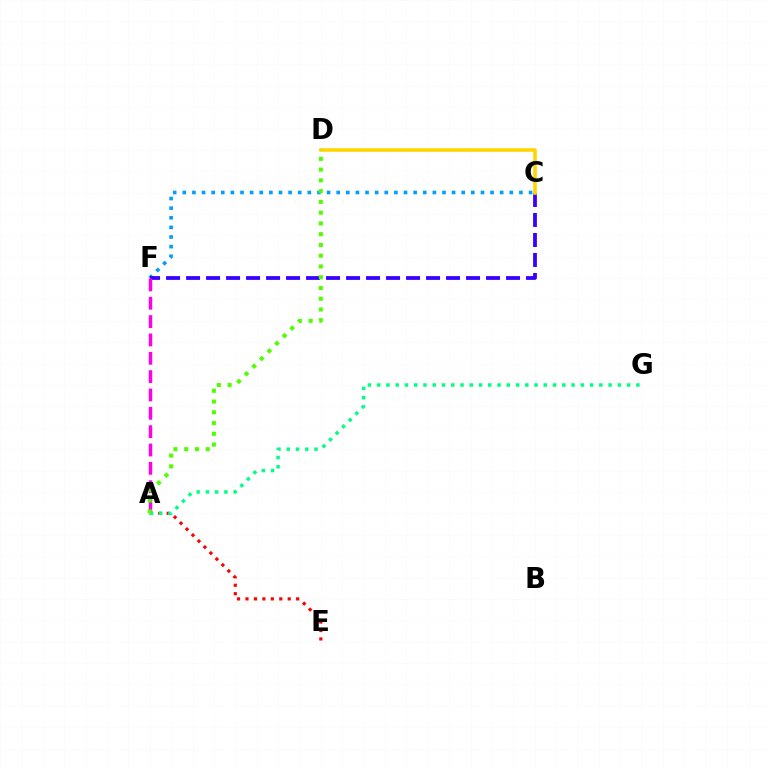{('C', 'F'): [{'color': '#009eff', 'line_style': 'dotted', 'thickness': 2.61}, {'color': '#3700ff', 'line_style': 'dashed', 'thickness': 2.72}], ('A', 'F'): [{'color': '#ff00ed', 'line_style': 'dashed', 'thickness': 2.49}], ('C', 'D'): [{'color': '#ffd500', 'line_style': 'solid', 'thickness': 2.57}], ('A', 'E'): [{'color': '#ff0000', 'line_style': 'dotted', 'thickness': 2.3}], ('A', 'G'): [{'color': '#00ff86', 'line_style': 'dotted', 'thickness': 2.51}], ('A', 'D'): [{'color': '#4fff00', 'line_style': 'dotted', 'thickness': 2.92}]}